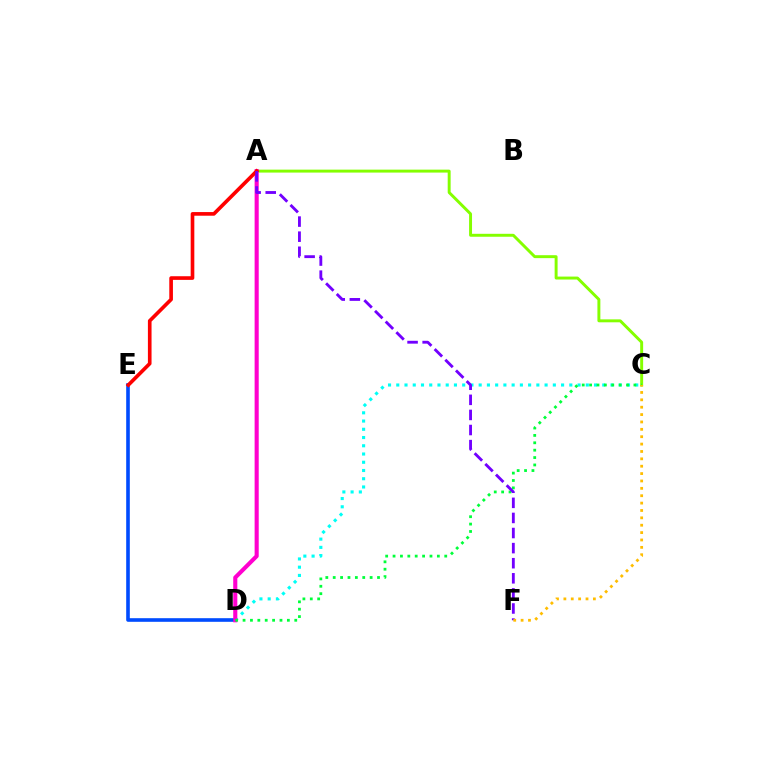{('D', 'E'): [{'color': '#004bff', 'line_style': 'solid', 'thickness': 2.6}], ('C', 'D'): [{'color': '#00fff6', 'line_style': 'dotted', 'thickness': 2.24}, {'color': '#00ff39', 'line_style': 'dotted', 'thickness': 2.01}], ('A', 'C'): [{'color': '#84ff00', 'line_style': 'solid', 'thickness': 2.12}], ('A', 'D'): [{'color': '#ff00cf', 'line_style': 'solid', 'thickness': 2.95}], ('A', 'E'): [{'color': '#ff0000', 'line_style': 'solid', 'thickness': 2.63}], ('A', 'F'): [{'color': '#7200ff', 'line_style': 'dashed', 'thickness': 2.05}], ('C', 'F'): [{'color': '#ffbd00', 'line_style': 'dotted', 'thickness': 2.0}]}